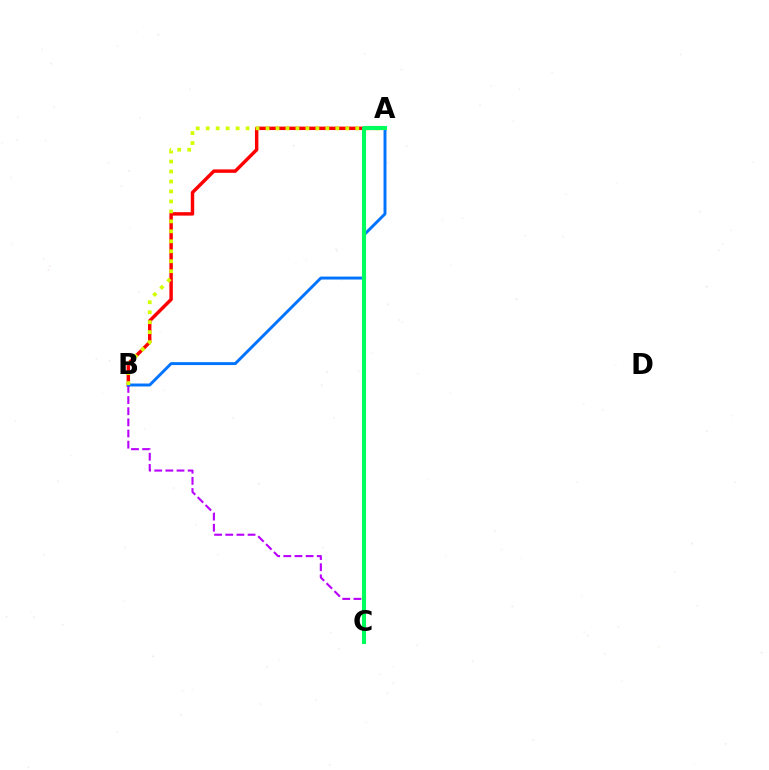{('A', 'B'): [{'color': '#ff0000', 'line_style': 'solid', 'thickness': 2.48}, {'color': '#0074ff', 'line_style': 'solid', 'thickness': 2.11}, {'color': '#d1ff00', 'line_style': 'dotted', 'thickness': 2.71}], ('B', 'C'): [{'color': '#b900ff', 'line_style': 'dashed', 'thickness': 1.52}], ('A', 'C'): [{'color': '#00ff5c', 'line_style': 'solid', 'thickness': 2.95}]}